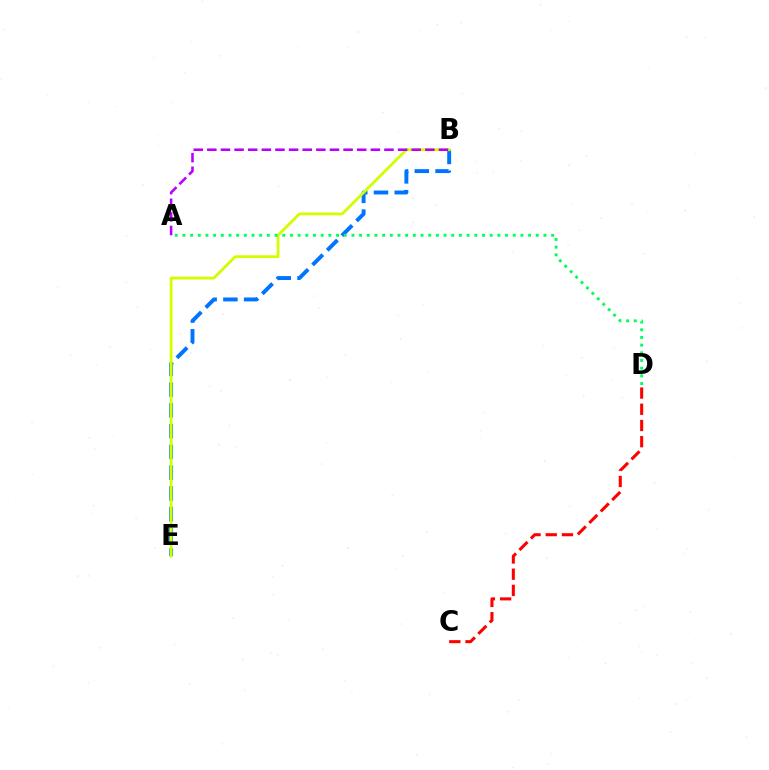{('C', 'D'): [{'color': '#ff0000', 'line_style': 'dashed', 'thickness': 2.2}], ('B', 'E'): [{'color': '#0074ff', 'line_style': 'dashed', 'thickness': 2.82}, {'color': '#d1ff00', 'line_style': 'solid', 'thickness': 2.03}], ('A', 'D'): [{'color': '#00ff5c', 'line_style': 'dotted', 'thickness': 2.09}], ('A', 'B'): [{'color': '#b900ff', 'line_style': 'dashed', 'thickness': 1.85}]}